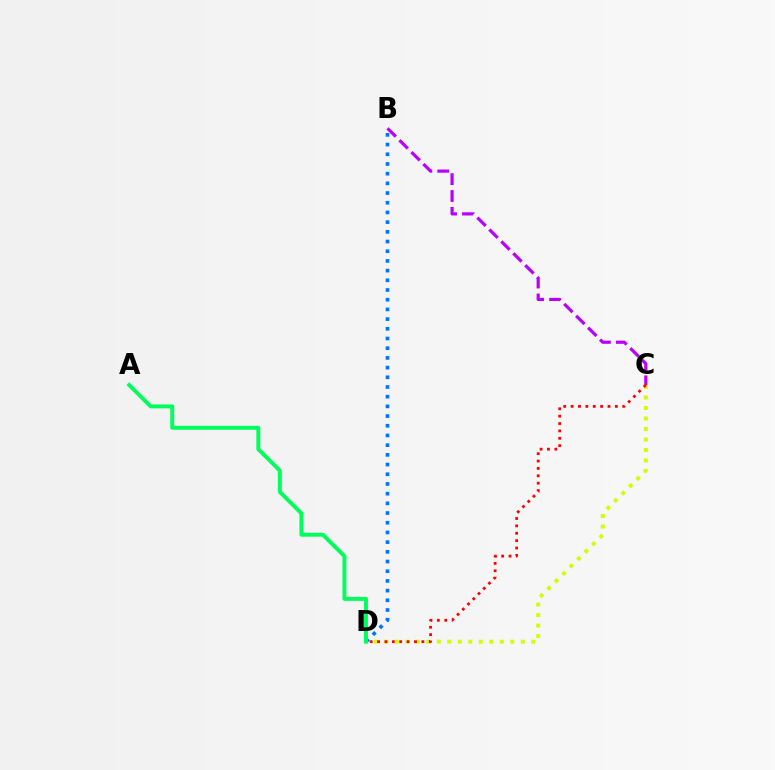{('C', 'D'): [{'color': '#d1ff00', 'line_style': 'dotted', 'thickness': 2.85}, {'color': '#ff0000', 'line_style': 'dotted', 'thickness': 2.0}], ('B', 'C'): [{'color': '#b900ff', 'line_style': 'dashed', 'thickness': 2.29}], ('B', 'D'): [{'color': '#0074ff', 'line_style': 'dotted', 'thickness': 2.63}], ('A', 'D'): [{'color': '#00ff5c', 'line_style': 'solid', 'thickness': 2.83}]}